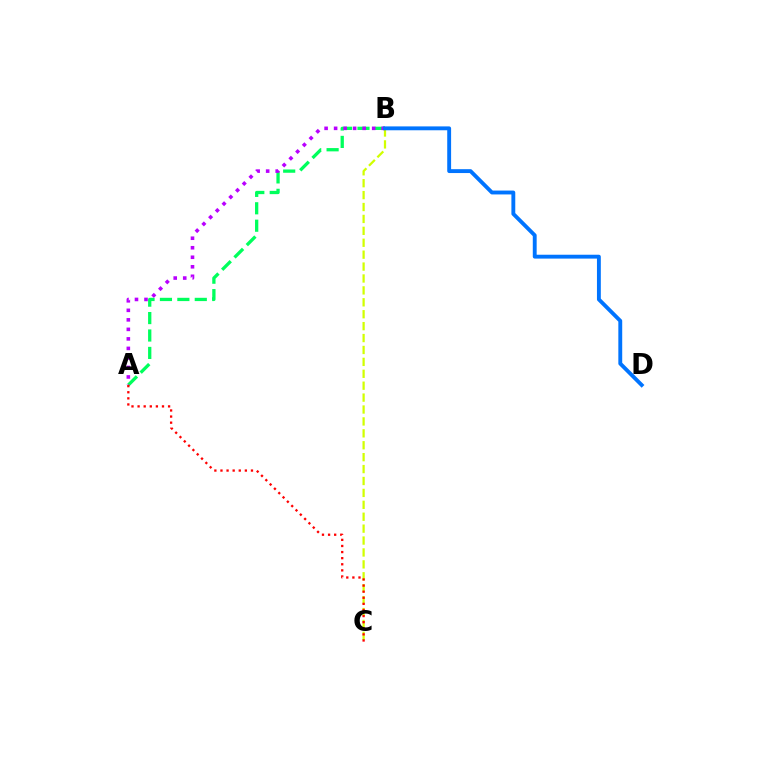{('A', 'B'): [{'color': '#00ff5c', 'line_style': 'dashed', 'thickness': 2.37}, {'color': '#b900ff', 'line_style': 'dotted', 'thickness': 2.59}], ('B', 'C'): [{'color': '#d1ff00', 'line_style': 'dashed', 'thickness': 1.62}], ('A', 'C'): [{'color': '#ff0000', 'line_style': 'dotted', 'thickness': 1.66}], ('B', 'D'): [{'color': '#0074ff', 'line_style': 'solid', 'thickness': 2.79}]}